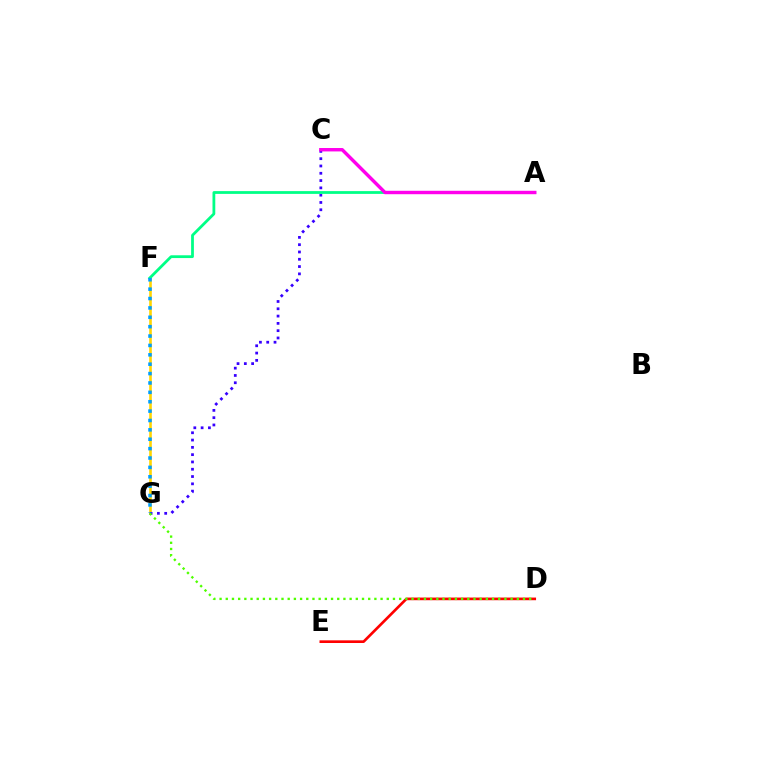{('F', 'G'): [{'color': '#ffd500', 'line_style': 'solid', 'thickness': 1.89}, {'color': '#009eff', 'line_style': 'dotted', 'thickness': 2.55}], ('D', 'E'): [{'color': '#ff0000', 'line_style': 'solid', 'thickness': 1.92}], ('C', 'G'): [{'color': '#3700ff', 'line_style': 'dotted', 'thickness': 1.98}], ('D', 'G'): [{'color': '#4fff00', 'line_style': 'dotted', 'thickness': 1.68}], ('A', 'F'): [{'color': '#00ff86', 'line_style': 'solid', 'thickness': 2.0}], ('A', 'C'): [{'color': '#ff00ed', 'line_style': 'solid', 'thickness': 2.46}]}